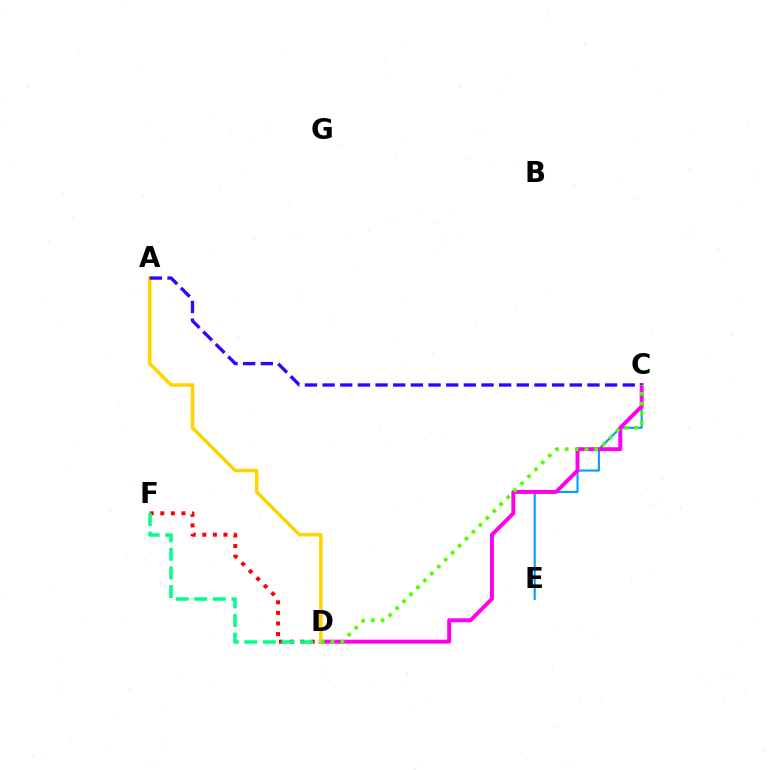{('C', 'E'): [{'color': '#009eff', 'line_style': 'solid', 'thickness': 1.51}], ('D', 'F'): [{'color': '#ff0000', 'line_style': 'dotted', 'thickness': 2.87}, {'color': '#00ff86', 'line_style': 'dashed', 'thickness': 2.53}], ('C', 'D'): [{'color': '#ff00ed', 'line_style': 'solid', 'thickness': 2.83}, {'color': '#4fff00', 'line_style': 'dotted', 'thickness': 2.67}], ('A', 'D'): [{'color': '#ffd500', 'line_style': 'solid', 'thickness': 2.55}], ('A', 'C'): [{'color': '#3700ff', 'line_style': 'dashed', 'thickness': 2.4}]}